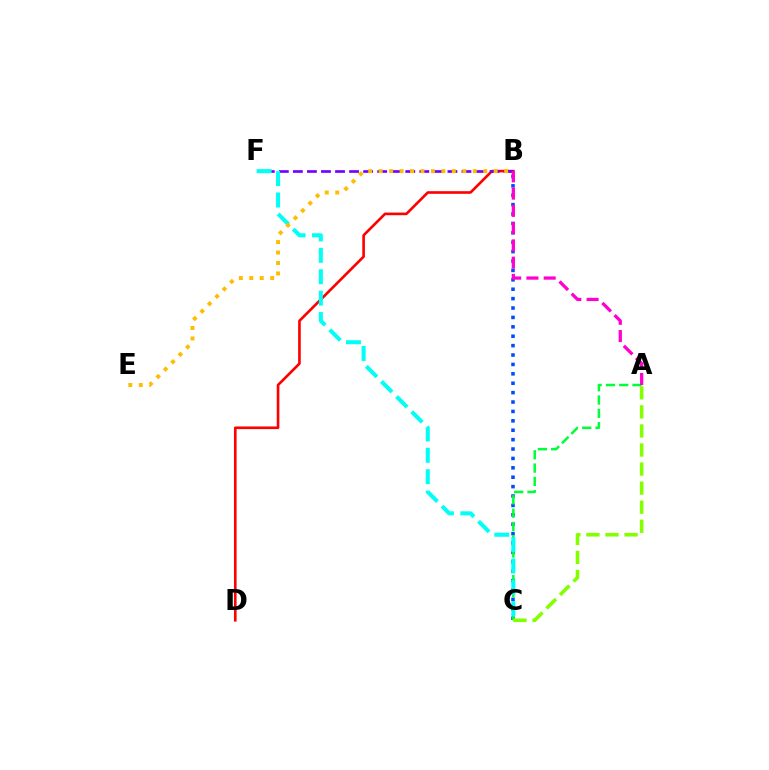{('B', 'D'): [{'color': '#ff0000', 'line_style': 'solid', 'thickness': 1.9}], ('B', 'C'): [{'color': '#004bff', 'line_style': 'dotted', 'thickness': 2.55}], ('A', 'C'): [{'color': '#00ff39', 'line_style': 'dashed', 'thickness': 1.81}, {'color': '#84ff00', 'line_style': 'dashed', 'thickness': 2.59}], ('B', 'F'): [{'color': '#7200ff', 'line_style': 'dashed', 'thickness': 1.91}], ('C', 'F'): [{'color': '#00fff6', 'line_style': 'dashed', 'thickness': 2.91}], ('B', 'E'): [{'color': '#ffbd00', 'line_style': 'dotted', 'thickness': 2.84}], ('A', 'B'): [{'color': '#ff00cf', 'line_style': 'dashed', 'thickness': 2.34}]}